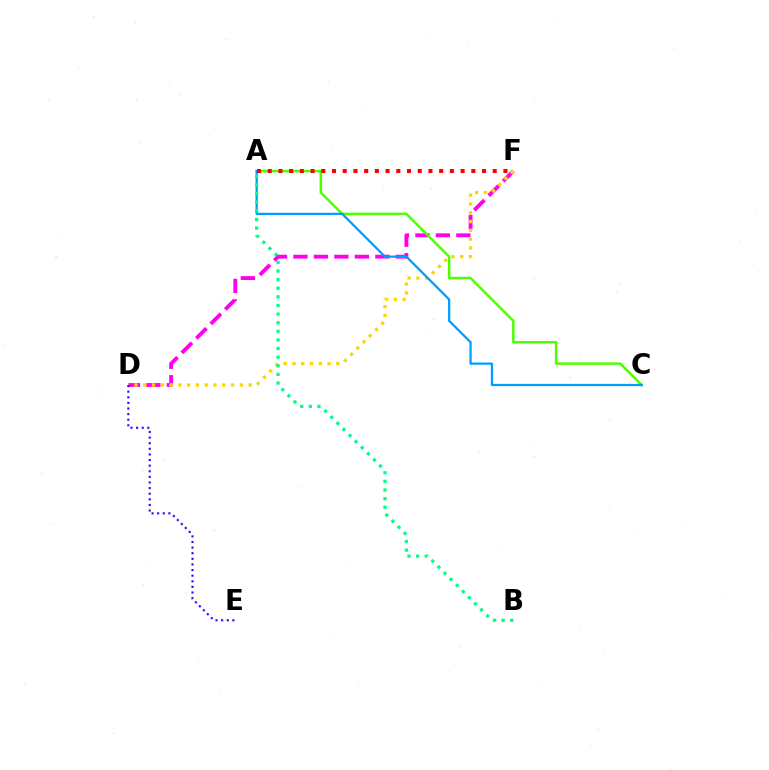{('D', 'F'): [{'color': '#ff00ed', 'line_style': 'dashed', 'thickness': 2.78}, {'color': '#ffd500', 'line_style': 'dotted', 'thickness': 2.39}], ('D', 'E'): [{'color': '#3700ff', 'line_style': 'dotted', 'thickness': 1.52}], ('A', 'C'): [{'color': '#4fff00', 'line_style': 'solid', 'thickness': 1.79}, {'color': '#009eff', 'line_style': 'solid', 'thickness': 1.62}], ('A', 'F'): [{'color': '#ff0000', 'line_style': 'dotted', 'thickness': 2.91}], ('A', 'B'): [{'color': '#00ff86', 'line_style': 'dotted', 'thickness': 2.34}]}